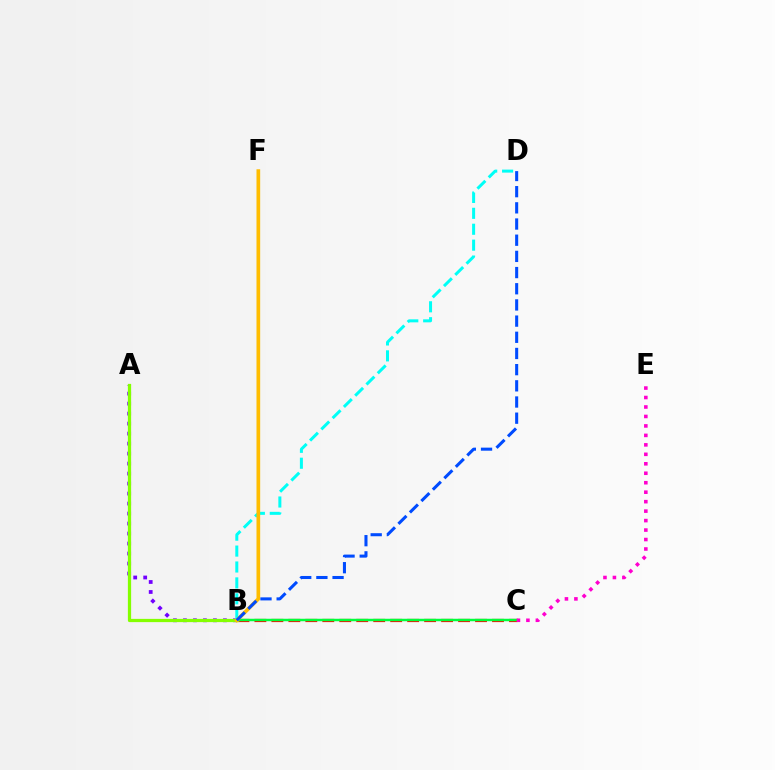{('B', 'C'): [{'color': '#ff0000', 'line_style': 'dashed', 'thickness': 2.31}, {'color': '#00ff39', 'line_style': 'solid', 'thickness': 1.78}], ('A', 'B'): [{'color': '#7200ff', 'line_style': 'dotted', 'thickness': 2.72}, {'color': '#84ff00', 'line_style': 'solid', 'thickness': 2.34}], ('C', 'E'): [{'color': '#ff00cf', 'line_style': 'dotted', 'thickness': 2.57}], ('B', 'D'): [{'color': '#00fff6', 'line_style': 'dashed', 'thickness': 2.16}, {'color': '#004bff', 'line_style': 'dashed', 'thickness': 2.2}], ('B', 'F'): [{'color': '#ffbd00', 'line_style': 'solid', 'thickness': 2.65}]}